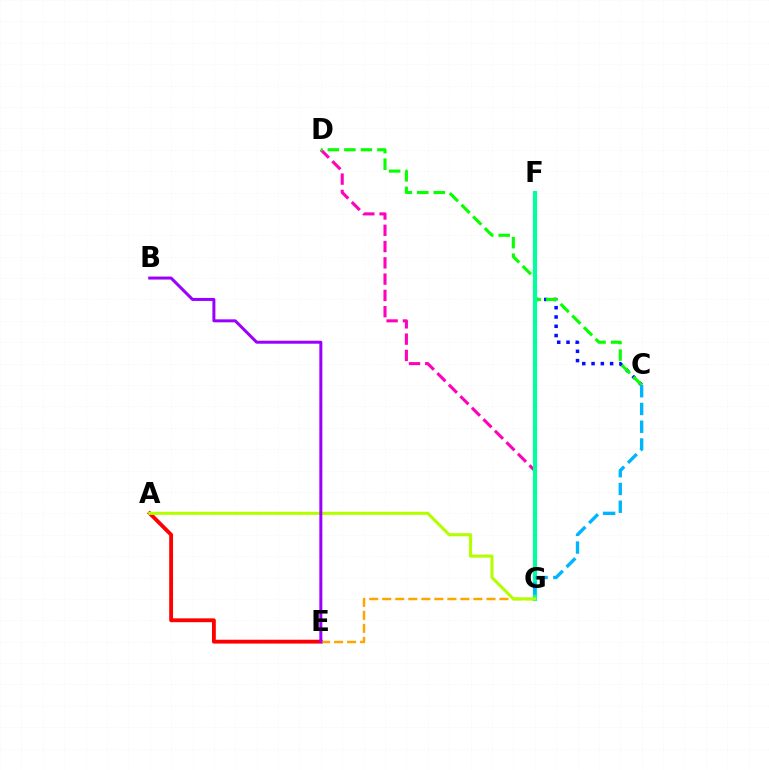{('D', 'G'): [{'color': '#ff00bd', 'line_style': 'dashed', 'thickness': 2.21}], ('C', 'F'): [{'color': '#0010ff', 'line_style': 'dotted', 'thickness': 2.52}], ('C', 'D'): [{'color': '#08ff00', 'line_style': 'dashed', 'thickness': 2.24}], ('A', 'E'): [{'color': '#ff0000', 'line_style': 'solid', 'thickness': 2.77}], ('E', 'G'): [{'color': '#ffa500', 'line_style': 'dashed', 'thickness': 1.77}], ('F', 'G'): [{'color': '#00ff9d', 'line_style': 'solid', 'thickness': 2.99}], ('A', 'G'): [{'color': '#b3ff00', 'line_style': 'solid', 'thickness': 2.21}], ('B', 'E'): [{'color': '#9b00ff', 'line_style': 'solid', 'thickness': 2.16}], ('C', 'G'): [{'color': '#00b5ff', 'line_style': 'dashed', 'thickness': 2.41}]}